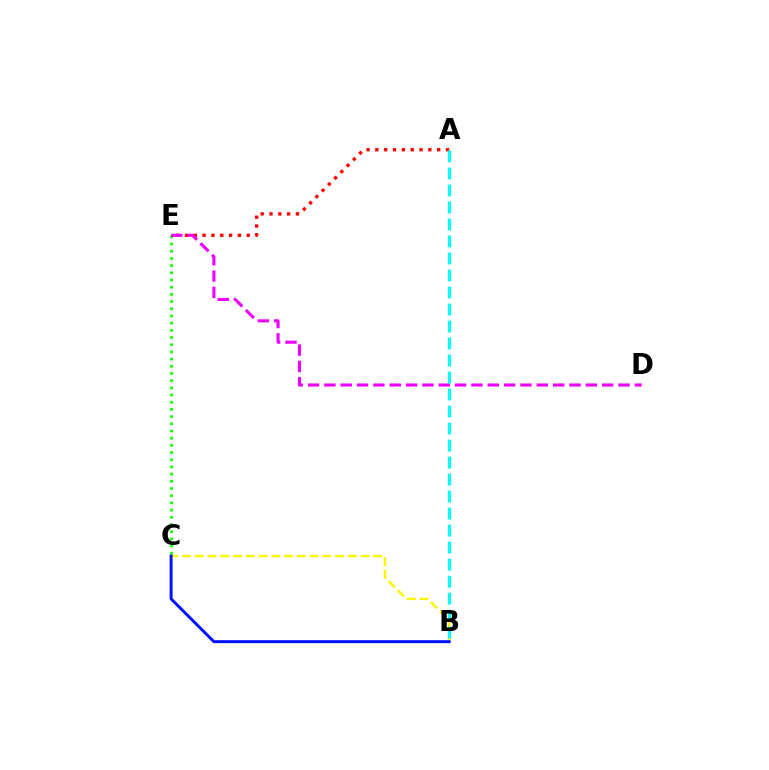{('C', 'E'): [{'color': '#08ff00', 'line_style': 'dotted', 'thickness': 1.95}], ('A', 'E'): [{'color': '#ff0000', 'line_style': 'dotted', 'thickness': 2.4}], ('B', 'C'): [{'color': '#fcf500', 'line_style': 'dashed', 'thickness': 1.73}, {'color': '#0010ff', 'line_style': 'solid', 'thickness': 2.13}], ('D', 'E'): [{'color': '#ee00ff', 'line_style': 'dashed', 'thickness': 2.22}], ('A', 'B'): [{'color': '#00fff6', 'line_style': 'dashed', 'thickness': 2.31}]}